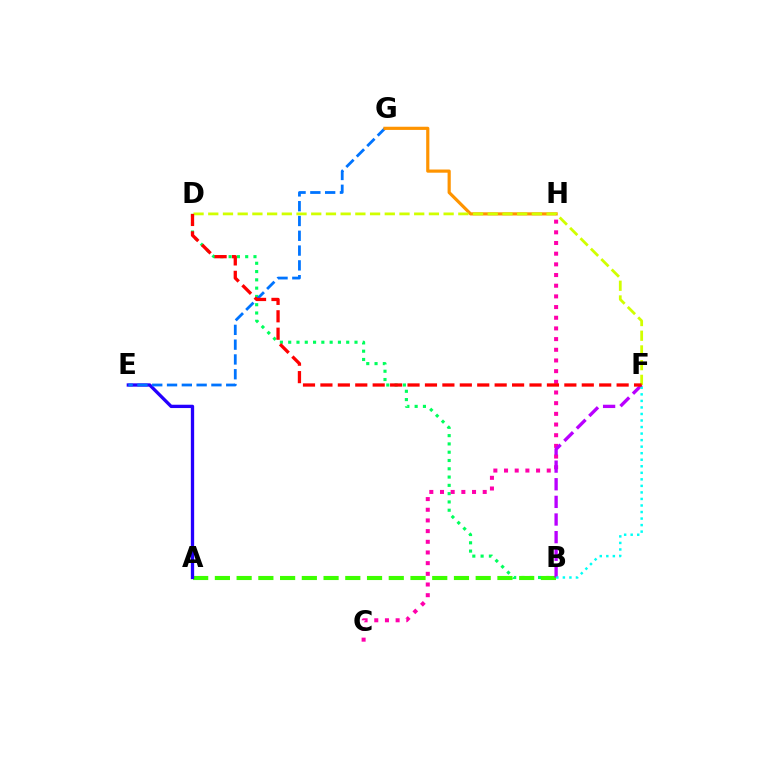{('B', 'D'): [{'color': '#00ff5c', 'line_style': 'dotted', 'thickness': 2.25}], ('C', 'H'): [{'color': '#ff00ac', 'line_style': 'dotted', 'thickness': 2.9}], ('A', 'B'): [{'color': '#3dff00', 'line_style': 'dashed', 'thickness': 2.95}], ('A', 'E'): [{'color': '#2500ff', 'line_style': 'solid', 'thickness': 2.39}], ('B', 'F'): [{'color': '#b900ff', 'line_style': 'dashed', 'thickness': 2.4}, {'color': '#00fff6', 'line_style': 'dotted', 'thickness': 1.78}], ('E', 'G'): [{'color': '#0074ff', 'line_style': 'dashed', 'thickness': 2.01}], ('G', 'H'): [{'color': '#ff9400', 'line_style': 'solid', 'thickness': 2.29}], ('D', 'F'): [{'color': '#d1ff00', 'line_style': 'dashed', 'thickness': 2.0}, {'color': '#ff0000', 'line_style': 'dashed', 'thickness': 2.37}]}